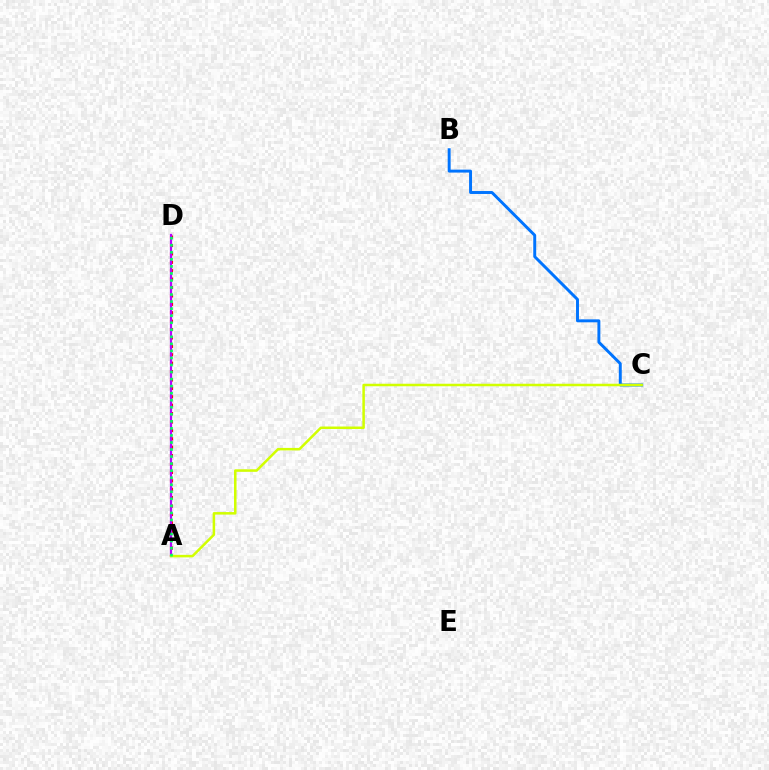{('A', 'D'): [{'color': '#ff0000', 'line_style': 'dotted', 'thickness': 2.28}, {'color': '#b900ff', 'line_style': 'solid', 'thickness': 1.6}, {'color': '#00ff5c', 'line_style': 'dotted', 'thickness': 1.91}], ('B', 'C'): [{'color': '#0074ff', 'line_style': 'solid', 'thickness': 2.12}], ('A', 'C'): [{'color': '#d1ff00', 'line_style': 'solid', 'thickness': 1.81}]}